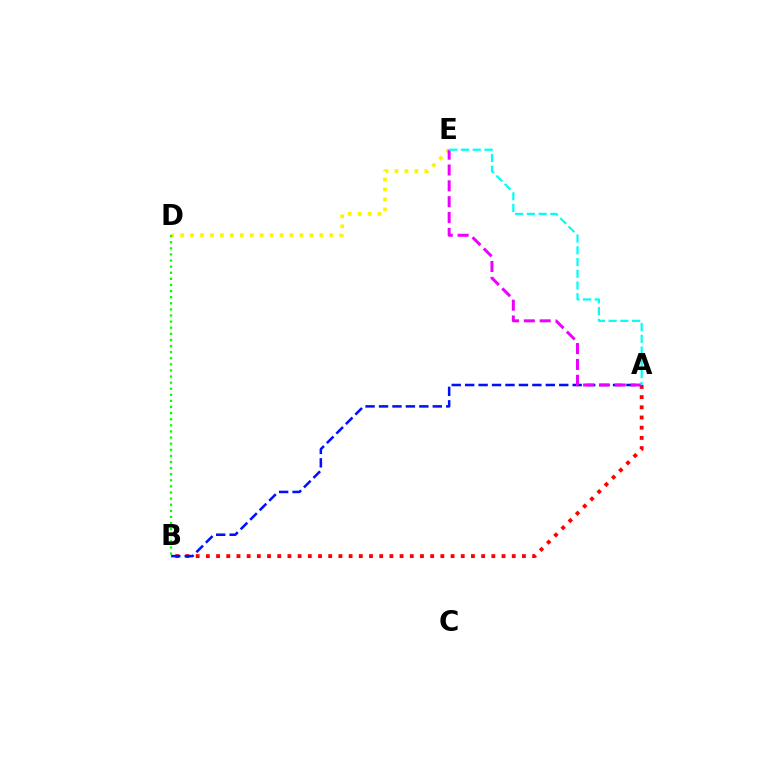{('D', 'E'): [{'color': '#fcf500', 'line_style': 'dotted', 'thickness': 2.7}], ('B', 'D'): [{'color': '#08ff00', 'line_style': 'dotted', 'thickness': 1.66}], ('A', 'B'): [{'color': '#ff0000', 'line_style': 'dotted', 'thickness': 2.77}, {'color': '#0010ff', 'line_style': 'dashed', 'thickness': 1.83}], ('A', 'E'): [{'color': '#ee00ff', 'line_style': 'dashed', 'thickness': 2.15}, {'color': '#00fff6', 'line_style': 'dashed', 'thickness': 1.6}]}